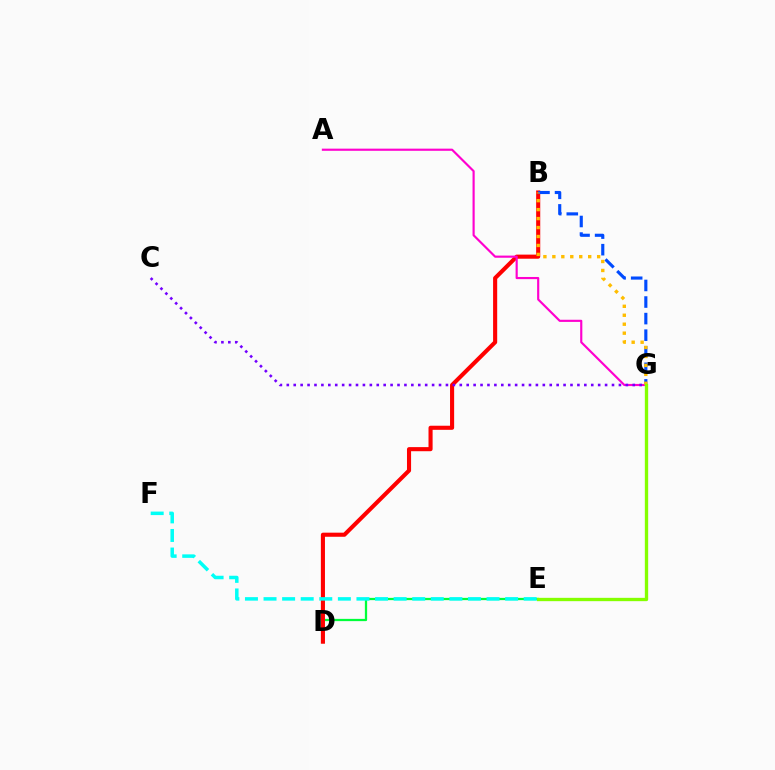{('D', 'E'): [{'color': '#00ff39', 'line_style': 'solid', 'thickness': 1.63}], ('B', 'D'): [{'color': '#ff0000', 'line_style': 'solid', 'thickness': 2.95}], ('A', 'G'): [{'color': '#ff00cf', 'line_style': 'solid', 'thickness': 1.55}], ('B', 'G'): [{'color': '#004bff', 'line_style': 'dashed', 'thickness': 2.25}, {'color': '#ffbd00', 'line_style': 'dotted', 'thickness': 2.43}], ('E', 'G'): [{'color': '#84ff00', 'line_style': 'solid', 'thickness': 2.4}], ('E', 'F'): [{'color': '#00fff6', 'line_style': 'dashed', 'thickness': 2.52}], ('C', 'G'): [{'color': '#7200ff', 'line_style': 'dotted', 'thickness': 1.88}]}